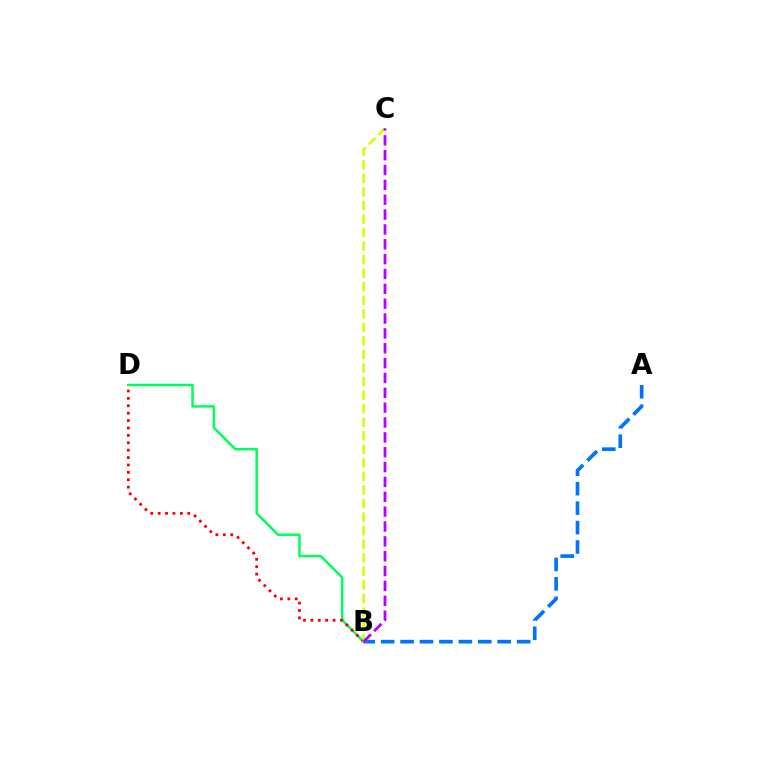{('B', 'D'): [{'color': '#00ff5c', 'line_style': 'solid', 'thickness': 1.81}, {'color': '#ff0000', 'line_style': 'dotted', 'thickness': 2.01}], ('B', 'C'): [{'color': '#d1ff00', 'line_style': 'dashed', 'thickness': 1.84}, {'color': '#b900ff', 'line_style': 'dashed', 'thickness': 2.02}], ('A', 'B'): [{'color': '#0074ff', 'line_style': 'dashed', 'thickness': 2.64}]}